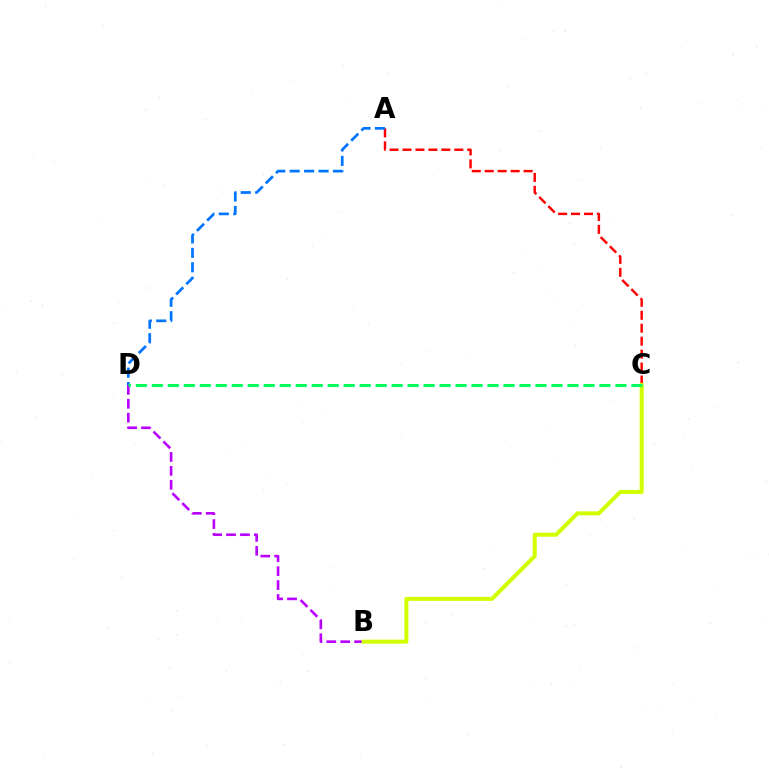{('A', 'C'): [{'color': '#ff0000', 'line_style': 'dashed', 'thickness': 1.76}], ('A', 'D'): [{'color': '#0074ff', 'line_style': 'dashed', 'thickness': 1.96}], ('B', 'D'): [{'color': '#b900ff', 'line_style': 'dashed', 'thickness': 1.89}], ('B', 'C'): [{'color': '#d1ff00', 'line_style': 'solid', 'thickness': 2.89}], ('C', 'D'): [{'color': '#00ff5c', 'line_style': 'dashed', 'thickness': 2.17}]}